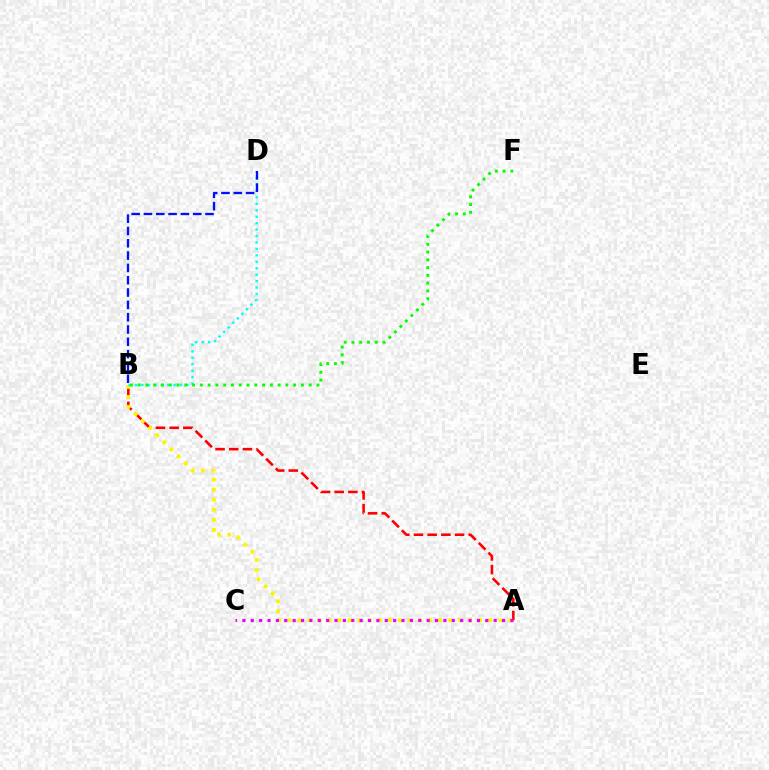{('A', 'B'): [{'color': '#ff0000', 'line_style': 'dashed', 'thickness': 1.86}, {'color': '#fcf500', 'line_style': 'dotted', 'thickness': 2.73}], ('B', 'D'): [{'color': '#00fff6', 'line_style': 'dotted', 'thickness': 1.75}, {'color': '#0010ff', 'line_style': 'dashed', 'thickness': 1.67}], ('B', 'F'): [{'color': '#08ff00', 'line_style': 'dotted', 'thickness': 2.11}], ('A', 'C'): [{'color': '#ee00ff', 'line_style': 'dotted', 'thickness': 2.28}]}